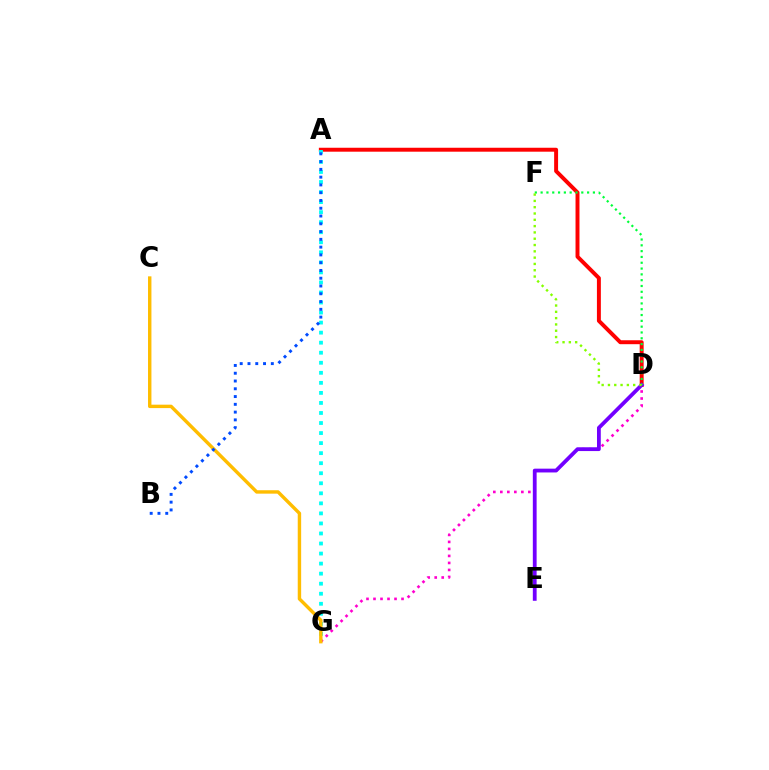{('D', 'G'): [{'color': '#ff00cf', 'line_style': 'dotted', 'thickness': 1.9}], ('A', 'D'): [{'color': '#ff0000', 'line_style': 'solid', 'thickness': 2.84}], ('A', 'G'): [{'color': '#00fff6', 'line_style': 'dotted', 'thickness': 2.73}], ('D', 'E'): [{'color': '#7200ff', 'line_style': 'solid', 'thickness': 2.73}], ('D', 'F'): [{'color': '#00ff39', 'line_style': 'dotted', 'thickness': 1.58}, {'color': '#84ff00', 'line_style': 'dotted', 'thickness': 1.71}], ('C', 'G'): [{'color': '#ffbd00', 'line_style': 'solid', 'thickness': 2.46}], ('A', 'B'): [{'color': '#004bff', 'line_style': 'dotted', 'thickness': 2.11}]}